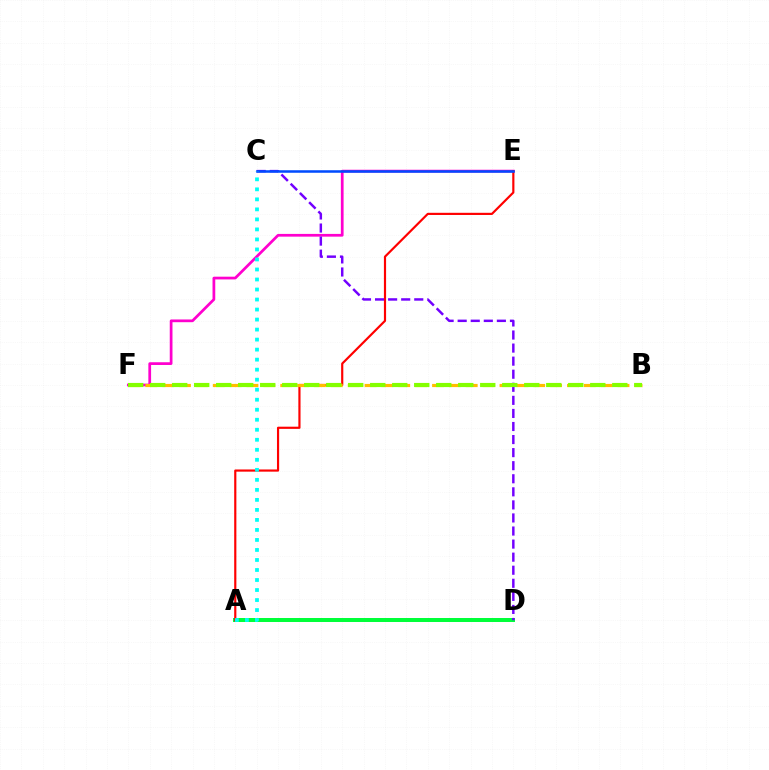{('E', 'F'): [{'color': '#ff00cf', 'line_style': 'solid', 'thickness': 1.97}], ('A', 'D'): [{'color': '#00ff39', 'line_style': 'solid', 'thickness': 2.87}], ('A', 'E'): [{'color': '#ff0000', 'line_style': 'solid', 'thickness': 1.57}], ('C', 'D'): [{'color': '#7200ff', 'line_style': 'dashed', 'thickness': 1.78}], ('B', 'F'): [{'color': '#ffbd00', 'line_style': 'dashed', 'thickness': 2.29}, {'color': '#84ff00', 'line_style': 'dashed', 'thickness': 2.99}], ('C', 'E'): [{'color': '#004bff', 'line_style': 'solid', 'thickness': 1.82}], ('A', 'C'): [{'color': '#00fff6', 'line_style': 'dotted', 'thickness': 2.72}]}